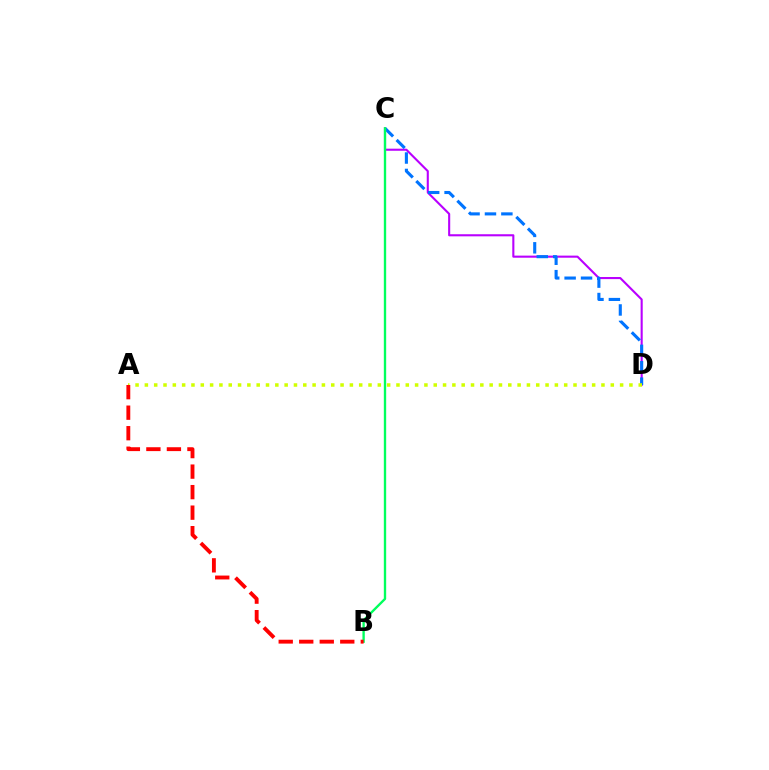{('C', 'D'): [{'color': '#b900ff', 'line_style': 'solid', 'thickness': 1.51}, {'color': '#0074ff', 'line_style': 'dashed', 'thickness': 2.23}], ('B', 'C'): [{'color': '#00ff5c', 'line_style': 'solid', 'thickness': 1.7}], ('A', 'D'): [{'color': '#d1ff00', 'line_style': 'dotted', 'thickness': 2.53}], ('A', 'B'): [{'color': '#ff0000', 'line_style': 'dashed', 'thickness': 2.79}]}